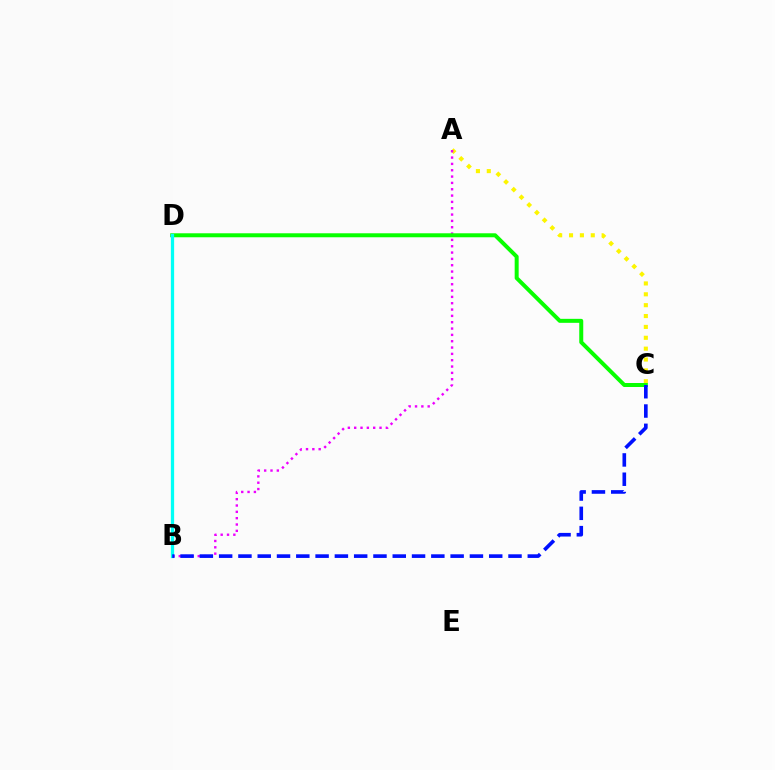{('A', 'C'): [{'color': '#fcf500', 'line_style': 'dotted', 'thickness': 2.95}], ('A', 'B'): [{'color': '#ee00ff', 'line_style': 'dotted', 'thickness': 1.72}], ('B', 'D'): [{'color': '#ff0000', 'line_style': 'dotted', 'thickness': 2.07}, {'color': '#00fff6', 'line_style': 'solid', 'thickness': 2.35}], ('C', 'D'): [{'color': '#08ff00', 'line_style': 'solid', 'thickness': 2.87}], ('B', 'C'): [{'color': '#0010ff', 'line_style': 'dashed', 'thickness': 2.62}]}